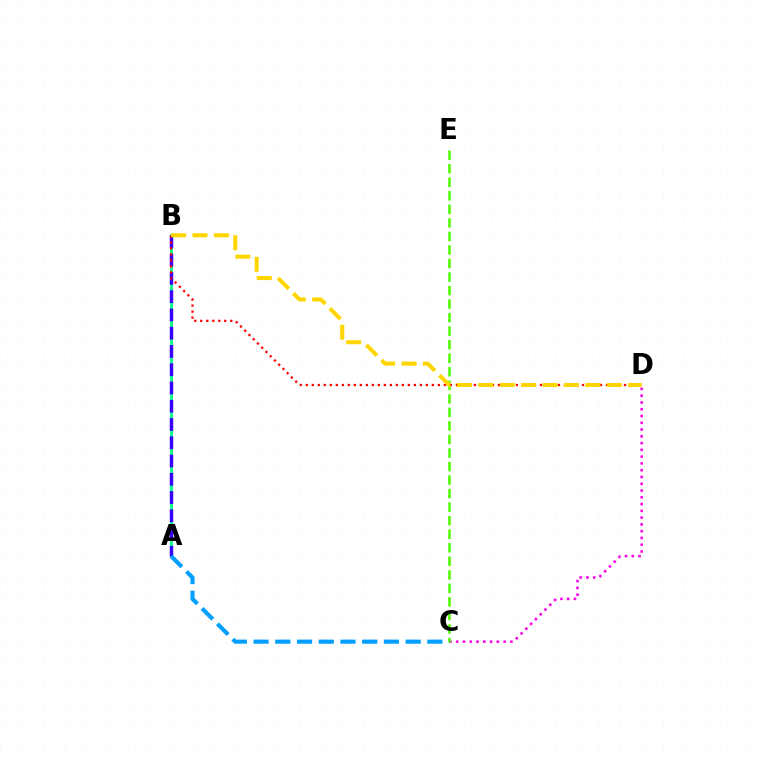{('C', 'D'): [{'color': '#ff00ed', 'line_style': 'dotted', 'thickness': 1.84}], ('C', 'E'): [{'color': '#4fff00', 'line_style': 'dashed', 'thickness': 1.84}], ('A', 'B'): [{'color': '#00ff86', 'line_style': 'solid', 'thickness': 2.02}, {'color': '#3700ff', 'line_style': 'dashed', 'thickness': 2.48}], ('B', 'D'): [{'color': '#ff0000', 'line_style': 'dotted', 'thickness': 1.63}, {'color': '#ffd500', 'line_style': 'dashed', 'thickness': 2.91}], ('A', 'C'): [{'color': '#009eff', 'line_style': 'dashed', 'thickness': 2.95}]}